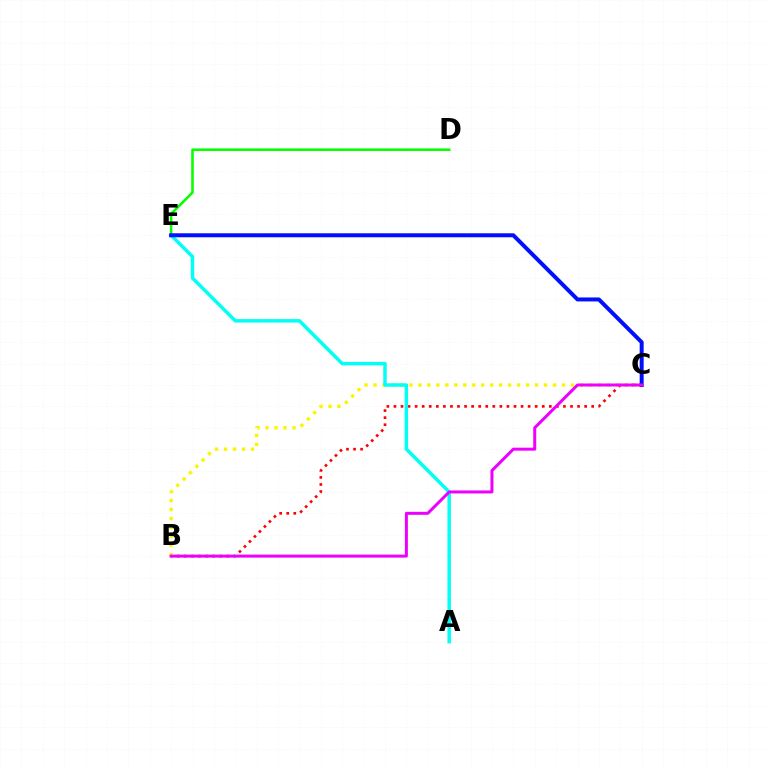{('B', 'C'): [{'color': '#ff0000', 'line_style': 'dotted', 'thickness': 1.92}, {'color': '#fcf500', 'line_style': 'dotted', 'thickness': 2.44}, {'color': '#ee00ff', 'line_style': 'solid', 'thickness': 2.16}], ('A', 'E'): [{'color': '#00fff6', 'line_style': 'solid', 'thickness': 2.5}], ('D', 'E'): [{'color': '#08ff00', 'line_style': 'solid', 'thickness': 1.87}], ('C', 'E'): [{'color': '#0010ff', 'line_style': 'solid', 'thickness': 2.87}]}